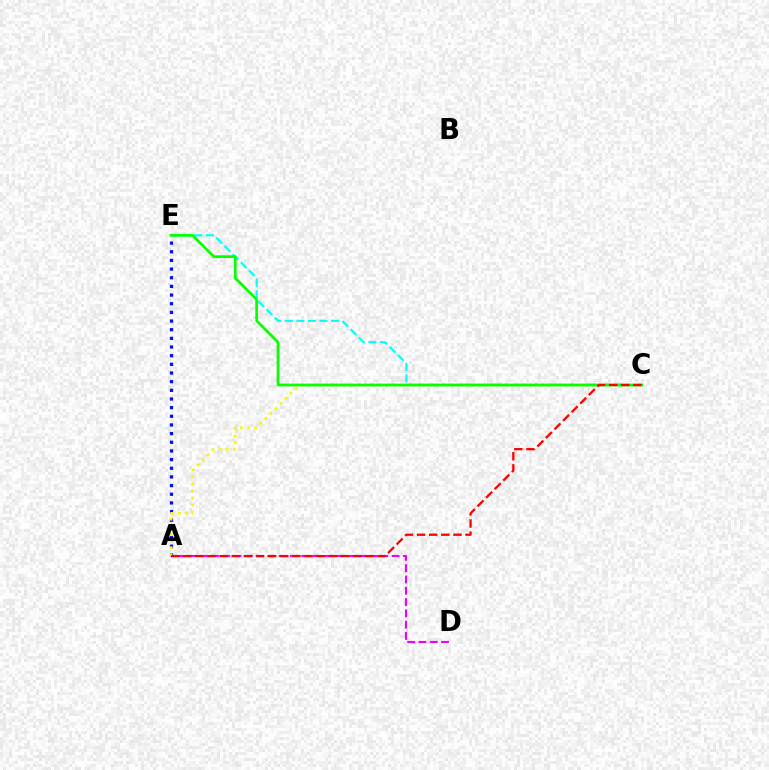{('A', 'D'): [{'color': '#ee00ff', 'line_style': 'dashed', 'thickness': 1.53}], ('C', 'E'): [{'color': '#00fff6', 'line_style': 'dashed', 'thickness': 1.57}, {'color': '#08ff00', 'line_style': 'solid', 'thickness': 1.98}], ('A', 'E'): [{'color': '#0010ff', 'line_style': 'dotted', 'thickness': 2.35}], ('A', 'C'): [{'color': '#fcf500', 'line_style': 'dotted', 'thickness': 1.93}, {'color': '#ff0000', 'line_style': 'dashed', 'thickness': 1.65}]}